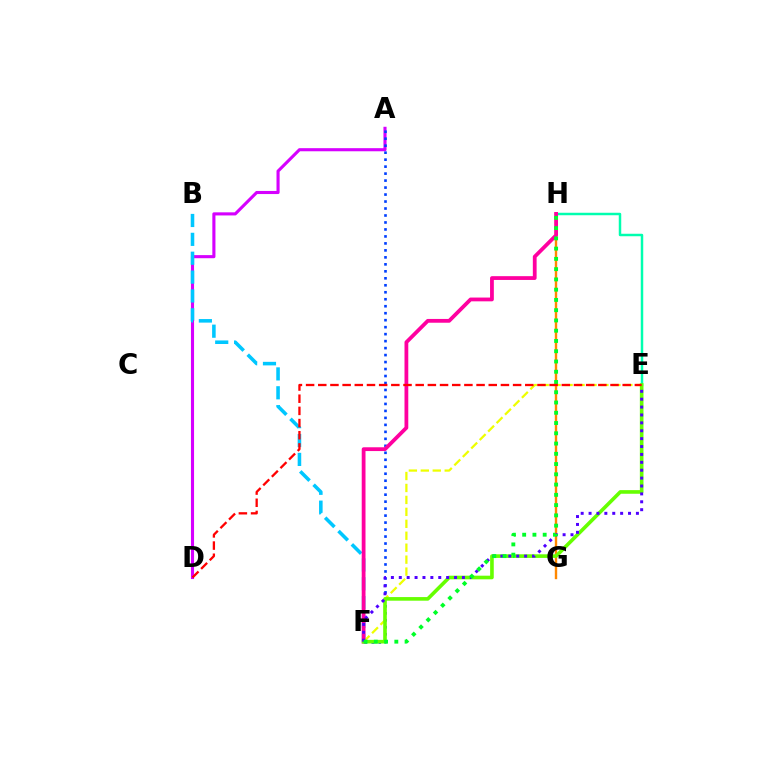{('A', 'D'): [{'color': '#d600ff', 'line_style': 'solid', 'thickness': 2.23}], ('A', 'F'): [{'color': '#003fff', 'line_style': 'dotted', 'thickness': 1.9}], ('G', 'H'): [{'color': '#ff8800', 'line_style': 'solid', 'thickness': 1.72}], ('E', 'H'): [{'color': '#00ffaf', 'line_style': 'solid', 'thickness': 1.78}], ('B', 'F'): [{'color': '#00c7ff', 'line_style': 'dashed', 'thickness': 2.56}], ('E', 'F'): [{'color': '#eeff00', 'line_style': 'dashed', 'thickness': 1.62}, {'color': '#66ff00', 'line_style': 'solid', 'thickness': 2.61}, {'color': '#4f00ff', 'line_style': 'dotted', 'thickness': 2.14}], ('F', 'H'): [{'color': '#ff00a0', 'line_style': 'solid', 'thickness': 2.72}, {'color': '#00ff27', 'line_style': 'dotted', 'thickness': 2.79}], ('D', 'E'): [{'color': '#ff0000', 'line_style': 'dashed', 'thickness': 1.65}]}